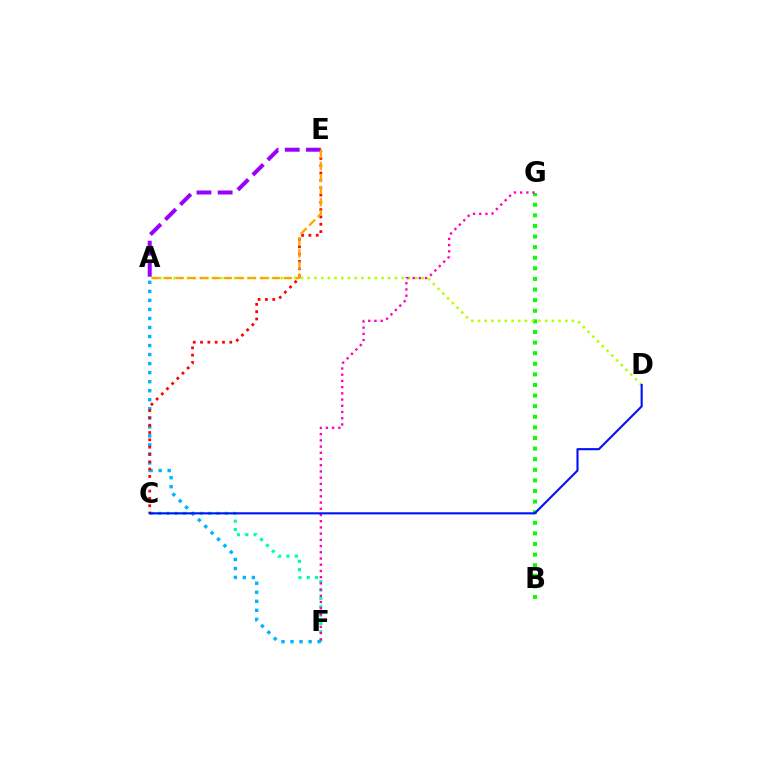{('C', 'F'): [{'color': '#00ff9d', 'line_style': 'dotted', 'thickness': 2.27}], ('B', 'G'): [{'color': '#08ff00', 'line_style': 'dotted', 'thickness': 2.88}], ('A', 'D'): [{'color': '#b3ff00', 'line_style': 'dotted', 'thickness': 1.82}], ('A', 'F'): [{'color': '#00b5ff', 'line_style': 'dotted', 'thickness': 2.45}], ('C', 'E'): [{'color': '#ff0000', 'line_style': 'dotted', 'thickness': 1.99}], ('F', 'G'): [{'color': '#ff00bd', 'line_style': 'dotted', 'thickness': 1.69}], ('C', 'D'): [{'color': '#0010ff', 'line_style': 'solid', 'thickness': 1.52}], ('A', 'E'): [{'color': '#9b00ff', 'line_style': 'dashed', 'thickness': 2.88}, {'color': '#ffa500', 'line_style': 'dashed', 'thickness': 1.64}]}